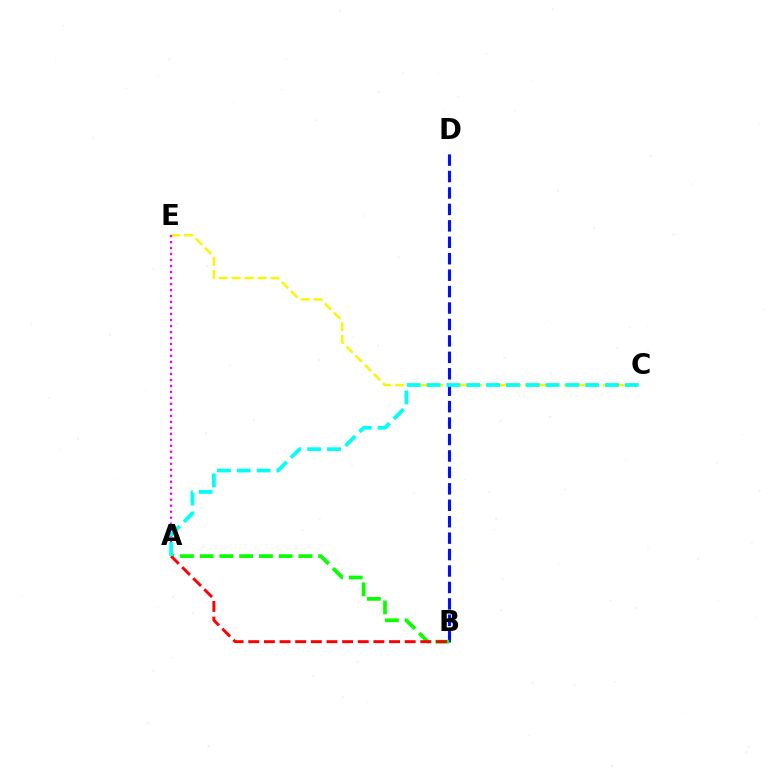{('C', 'E'): [{'color': '#fcf500', 'line_style': 'dashed', 'thickness': 1.76}], ('A', 'E'): [{'color': '#ee00ff', 'line_style': 'dotted', 'thickness': 1.63}], ('B', 'D'): [{'color': '#0010ff', 'line_style': 'dashed', 'thickness': 2.23}], ('A', 'B'): [{'color': '#08ff00', 'line_style': 'dashed', 'thickness': 2.68}, {'color': '#ff0000', 'line_style': 'dashed', 'thickness': 2.13}], ('A', 'C'): [{'color': '#00fff6', 'line_style': 'dashed', 'thickness': 2.69}]}